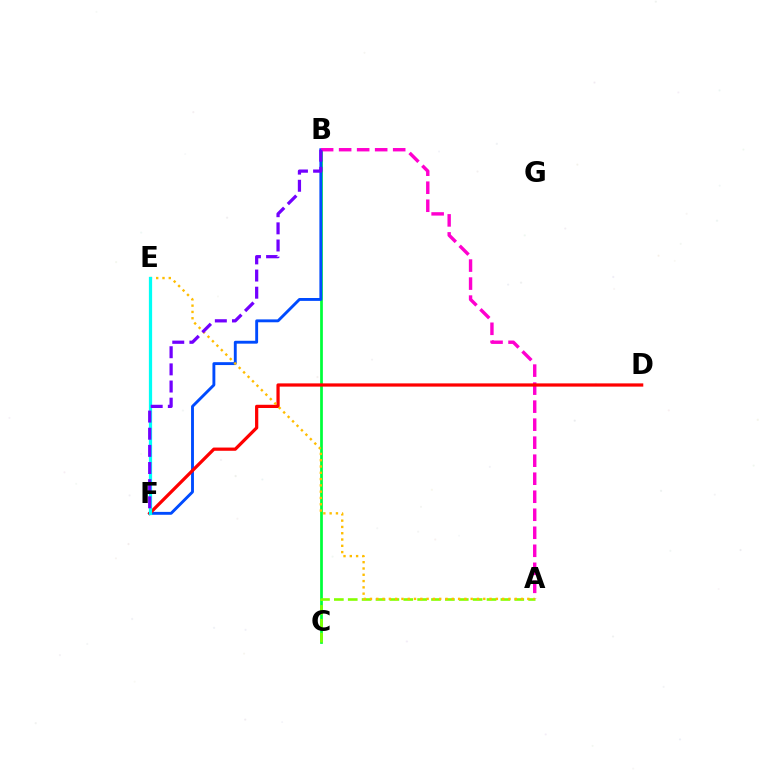{('B', 'C'): [{'color': '#00ff39', 'line_style': 'solid', 'thickness': 1.97}], ('B', 'F'): [{'color': '#004bff', 'line_style': 'solid', 'thickness': 2.07}, {'color': '#7200ff', 'line_style': 'dashed', 'thickness': 2.33}], ('A', 'B'): [{'color': '#ff00cf', 'line_style': 'dashed', 'thickness': 2.45}], ('D', 'F'): [{'color': '#ff0000', 'line_style': 'solid', 'thickness': 2.33}], ('A', 'C'): [{'color': '#84ff00', 'line_style': 'dashed', 'thickness': 1.89}], ('A', 'E'): [{'color': '#ffbd00', 'line_style': 'dotted', 'thickness': 1.71}], ('E', 'F'): [{'color': '#00fff6', 'line_style': 'solid', 'thickness': 2.33}]}